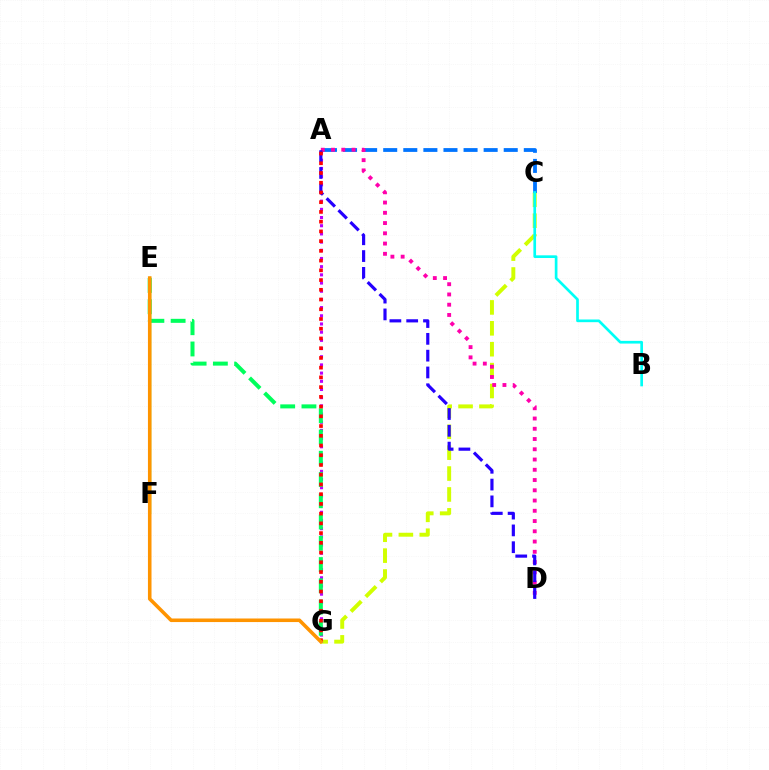{('C', 'G'): [{'color': '#d1ff00', 'line_style': 'dashed', 'thickness': 2.84}], ('A', 'G'): [{'color': '#b900ff', 'line_style': 'dotted', 'thickness': 2.22}, {'color': '#ff0000', 'line_style': 'dotted', 'thickness': 2.64}], ('E', 'F'): [{'color': '#3dff00', 'line_style': 'solid', 'thickness': 1.66}], ('A', 'C'): [{'color': '#0074ff', 'line_style': 'dashed', 'thickness': 2.73}], ('A', 'D'): [{'color': '#ff00ac', 'line_style': 'dotted', 'thickness': 2.79}, {'color': '#2500ff', 'line_style': 'dashed', 'thickness': 2.28}], ('B', 'C'): [{'color': '#00fff6', 'line_style': 'solid', 'thickness': 1.93}], ('E', 'G'): [{'color': '#00ff5c', 'line_style': 'dashed', 'thickness': 2.89}, {'color': '#ff9400', 'line_style': 'solid', 'thickness': 2.57}]}